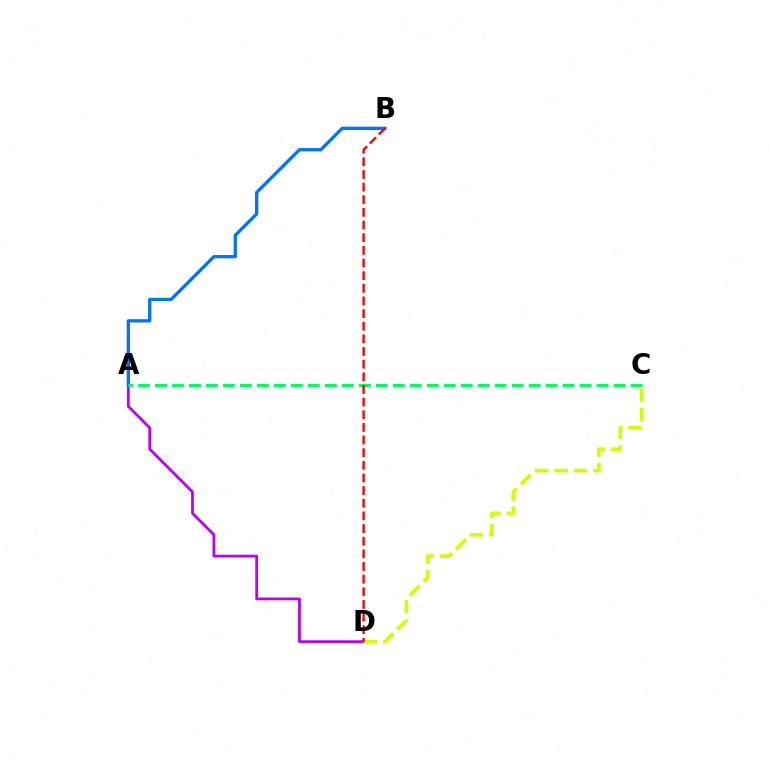{('A', 'D'): [{'color': '#b900ff', 'line_style': 'solid', 'thickness': 2.01}], ('C', 'D'): [{'color': '#d1ff00', 'line_style': 'dashed', 'thickness': 2.65}], ('A', 'B'): [{'color': '#0074ff', 'line_style': 'solid', 'thickness': 2.38}], ('A', 'C'): [{'color': '#00ff5c', 'line_style': 'dashed', 'thickness': 2.31}], ('B', 'D'): [{'color': '#ff0000', 'line_style': 'dashed', 'thickness': 1.72}]}